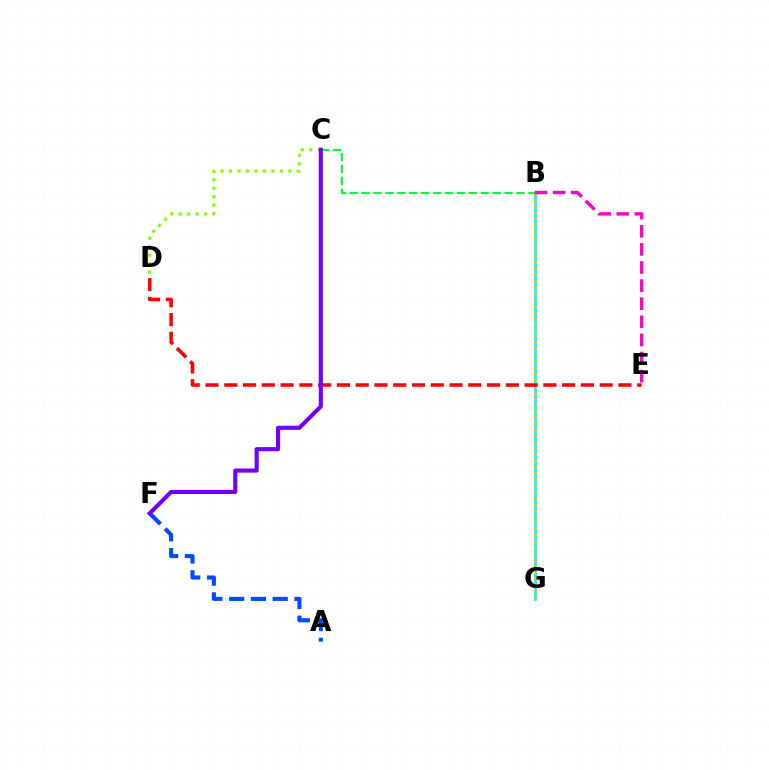{('B', 'G'): [{'color': '#00fff6', 'line_style': 'solid', 'thickness': 2.06}, {'color': '#ffbd00', 'line_style': 'dotted', 'thickness': 1.68}], ('A', 'F'): [{'color': '#004bff', 'line_style': 'dashed', 'thickness': 2.96}], ('B', 'C'): [{'color': '#00ff39', 'line_style': 'dashed', 'thickness': 1.62}], ('B', 'E'): [{'color': '#ff00cf', 'line_style': 'dashed', 'thickness': 2.46}], ('D', 'E'): [{'color': '#ff0000', 'line_style': 'dashed', 'thickness': 2.55}], ('C', 'D'): [{'color': '#84ff00', 'line_style': 'dotted', 'thickness': 2.3}], ('C', 'F'): [{'color': '#7200ff', 'line_style': 'solid', 'thickness': 2.96}]}